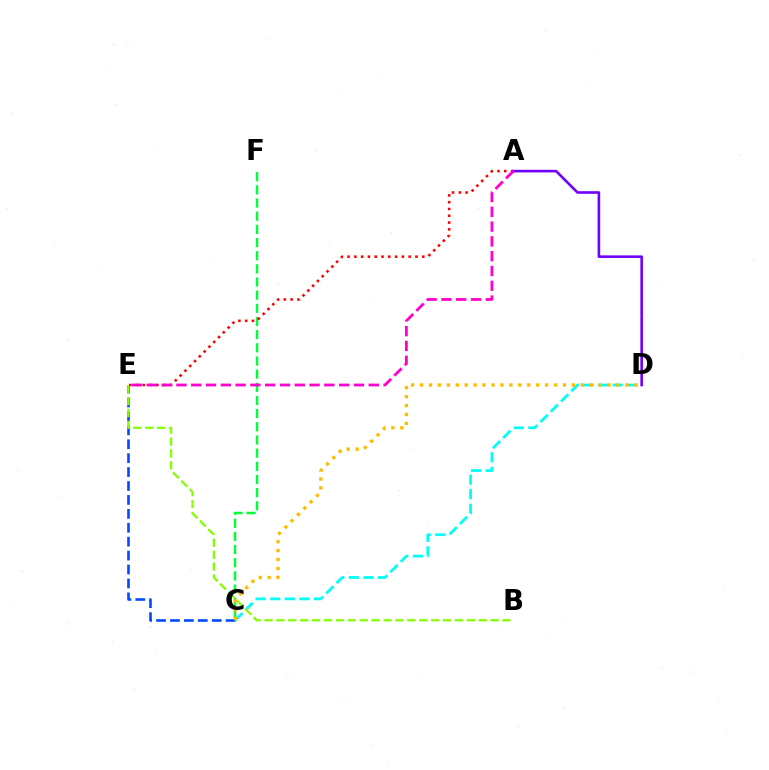{('C', 'F'): [{'color': '#00ff39', 'line_style': 'dashed', 'thickness': 1.79}], ('C', 'E'): [{'color': '#004bff', 'line_style': 'dashed', 'thickness': 1.89}], ('C', 'D'): [{'color': '#00fff6', 'line_style': 'dashed', 'thickness': 1.98}, {'color': '#ffbd00', 'line_style': 'dotted', 'thickness': 2.43}], ('A', 'E'): [{'color': '#ff0000', 'line_style': 'dotted', 'thickness': 1.84}, {'color': '#ff00cf', 'line_style': 'dashed', 'thickness': 2.01}], ('B', 'E'): [{'color': '#84ff00', 'line_style': 'dashed', 'thickness': 1.62}], ('A', 'D'): [{'color': '#7200ff', 'line_style': 'solid', 'thickness': 1.88}]}